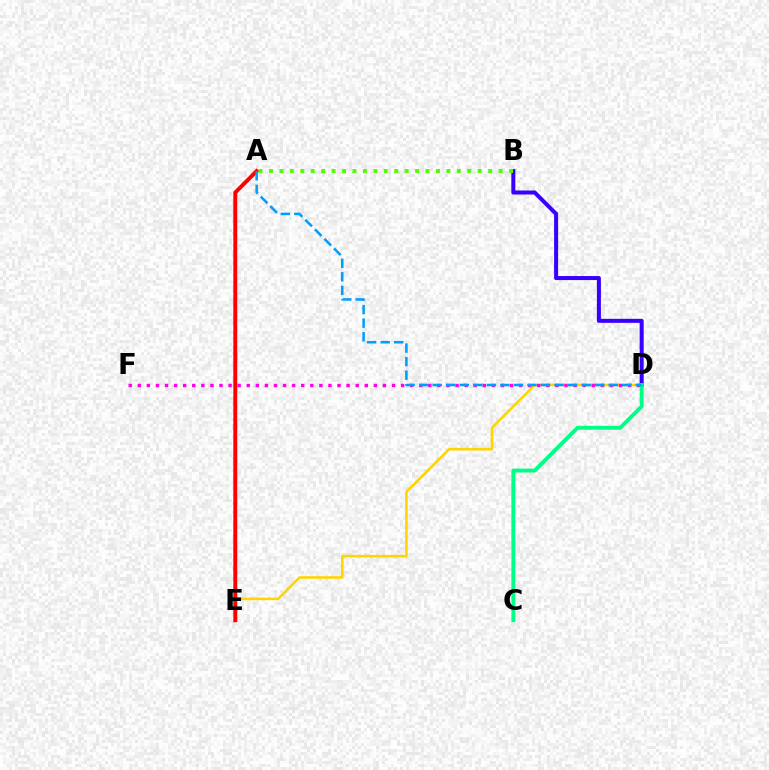{('D', 'E'): [{'color': '#ffd500', 'line_style': 'solid', 'thickness': 1.85}], ('B', 'D'): [{'color': '#3700ff', 'line_style': 'solid', 'thickness': 2.9}], ('A', 'E'): [{'color': '#ff0000', 'line_style': 'solid', 'thickness': 2.83}], ('D', 'F'): [{'color': '#ff00ed', 'line_style': 'dotted', 'thickness': 2.47}], ('A', 'B'): [{'color': '#4fff00', 'line_style': 'dotted', 'thickness': 2.84}], ('C', 'D'): [{'color': '#00ff86', 'line_style': 'solid', 'thickness': 2.81}], ('A', 'D'): [{'color': '#009eff', 'line_style': 'dashed', 'thickness': 1.84}]}